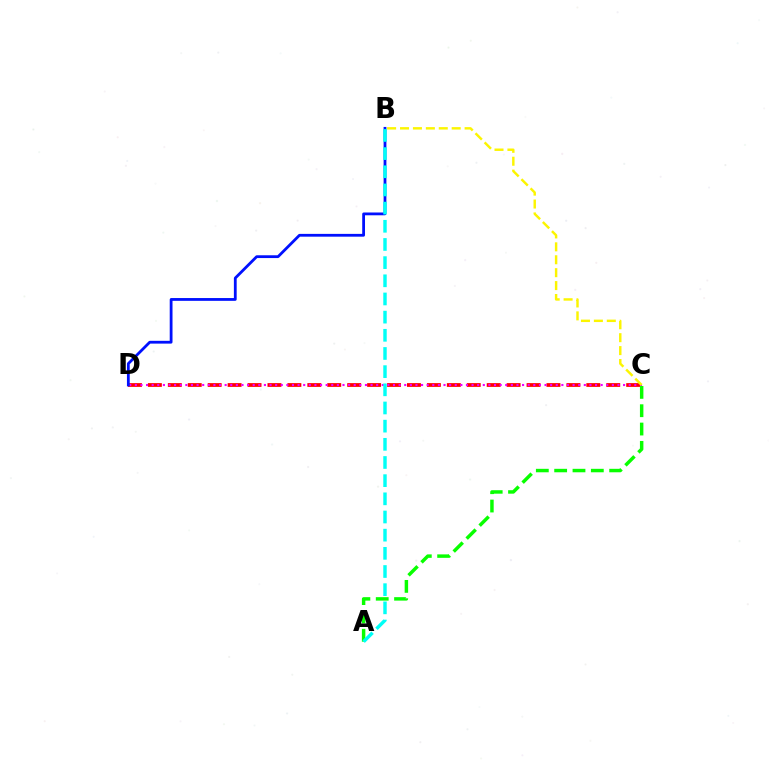{('C', 'D'): [{'color': '#ff0000', 'line_style': 'dashed', 'thickness': 2.71}, {'color': '#ee00ff', 'line_style': 'dotted', 'thickness': 1.52}], ('A', 'C'): [{'color': '#08ff00', 'line_style': 'dashed', 'thickness': 2.49}], ('B', 'C'): [{'color': '#fcf500', 'line_style': 'dashed', 'thickness': 1.75}], ('B', 'D'): [{'color': '#0010ff', 'line_style': 'solid', 'thickness': 2.01}], ('A', 'B'): [{'color': '#00fff6', 'line_style': 'dashed', 'thickness': 2.47}]}